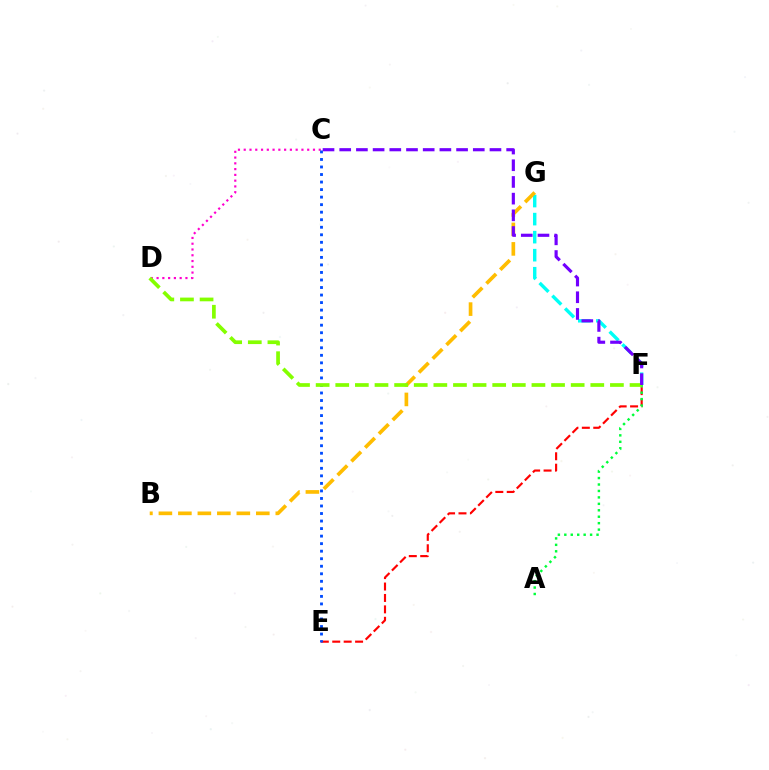{('F', 'G'): [{'color': '#00fff6', 'line_style': 'dashed', 'thickness': 2.45}], ('C', 'D'): [{'color': '#ff00cf', 'line_style': 'dotted', 'thickness': 1.57}], ('B', 'G'): [{'color': '#ffbd00', 'line_style': 'dashed', 'thickness': 2.65}], ('E', 'F'): [{'color': '#ff0000', 'line_style': 'dashed', 'thickness': 1.55}], ('C', 'E'): [{'color': '#004bff', 'line_style': 'dotted', 'thickness': 2.05}], ('A', 'F'): [{'color': '#00ff39', 'line_style': 'dotted', 'thickness': 1.75}], ('D', 'F'): [{'color': '#84ff00', 'line_style': 'dashed', 'thickness': 2.67}], ('C', 'F'): [{'color': '#7200ff', 'line_style': 'dashed', 'thickness': 2.27}]}